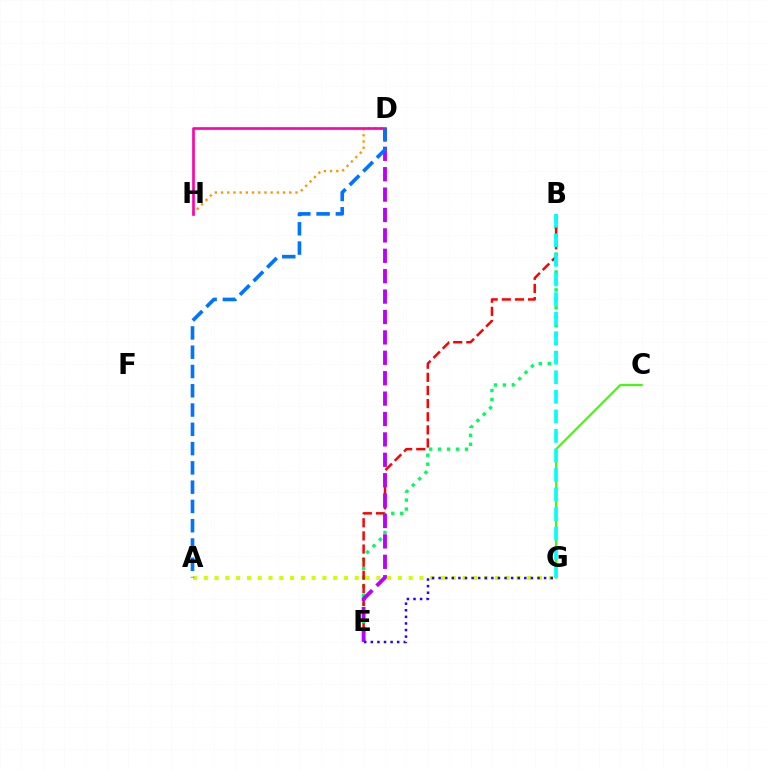{('A', 'G'): [{'color': '#d1ff00', 'line_style': 'dotted', 'thickness': 2.93}], ('B', 'E'): [{'color': '#00ff5c', 'line_style': 'dotted', 'thickness': 2.43}, {'color': '#ff0000', 'line_style': 'dashed', 'thickness': 1.78}], ('C', 'G'): [{'color': '#3dff00', 'line_style': 'solid', 'thickness': 1.54}], ('D', 'E'): [{'color': '#b900ff', 'line_style': 'dashed', 'thickness': 2.77}], ('D', 'H'): [{'color': '#ff9400', 'line_style': 'dotted', 'thickness': 1.69}, {'color': '#ff00ac', 'line_style': 'solid', 'thickness': 1.91}], ('A', 'D'): [{'color': '#0074ff', 'line_style': 'dashed', 'thickness': 2.62}], ('B', 'G'): [{'color': '#00fff6', 'line_style': 'dashed', 'thickness': 2.66}], ('E', 'G'): [{'color': '#2500ff', 'line_style': 'dotted', 'thickness': 1.79}]}